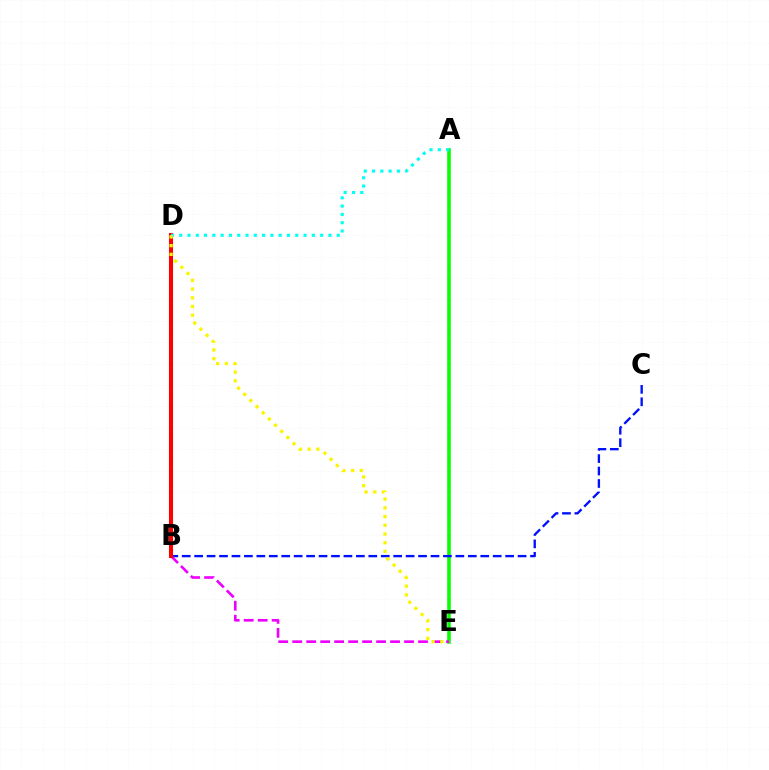{('A', 'E'): [{'color': '#08ff00', 'line_style': 'solid', 'thickness': 2.58}], ('B', 'C'): [{'color': '#0010ff', 'line_style': 'dashed', 'thickness': 1.69}], ('B', 'E'): [{'color': '#ee00ff', 'line_style': 'dashed', 'thickness': 1.9}], ('B', 'D'): [{'color': '#ff0000', 'line_style': 'solid', 'thickness': 2.93}], ('A', 'D'): [{'color': '#00fff6', 'line_style': 'dotted', 'thickness': 2.25}], ('D', 'E'): [{'color': '#fcf500', 'line_style': 'dotted', 'thickness': 2.37}]}